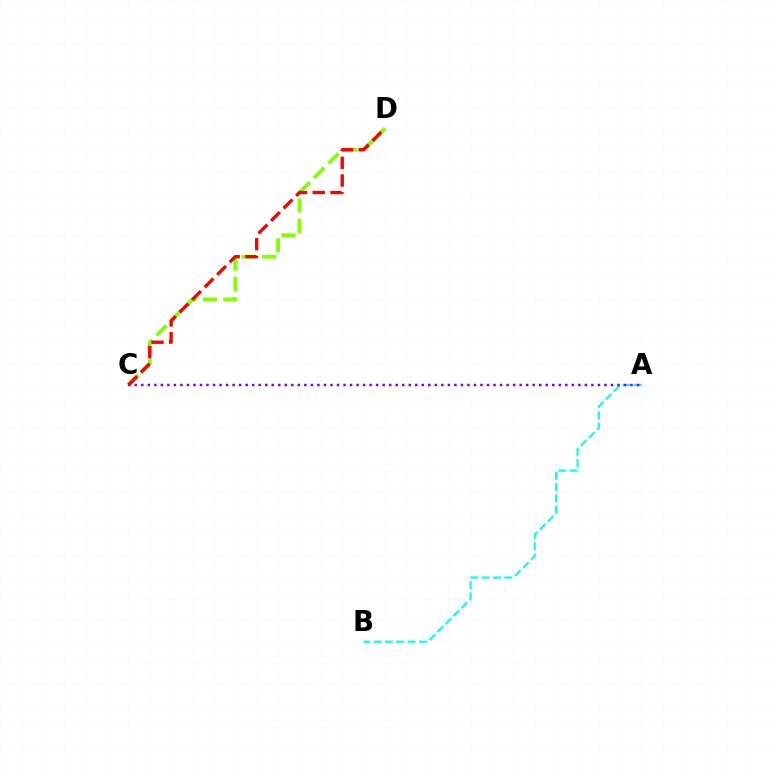{('A', 'B'): [{'color': '#00fff6', 'line_style': 'dashed', 'thickness': 1.54}], ('C', 'D'): [{'color': '#84ff00', 'line_style': 'dashed', 'thickness': 2.77}, {'color': '#ff0000', 'line_style': 'dashed', 'thickness': 2.41}], ('A', 'C'): [{'color': '#7200ff', 'line_style': 'dotted', 'thickness': 1.77}]}